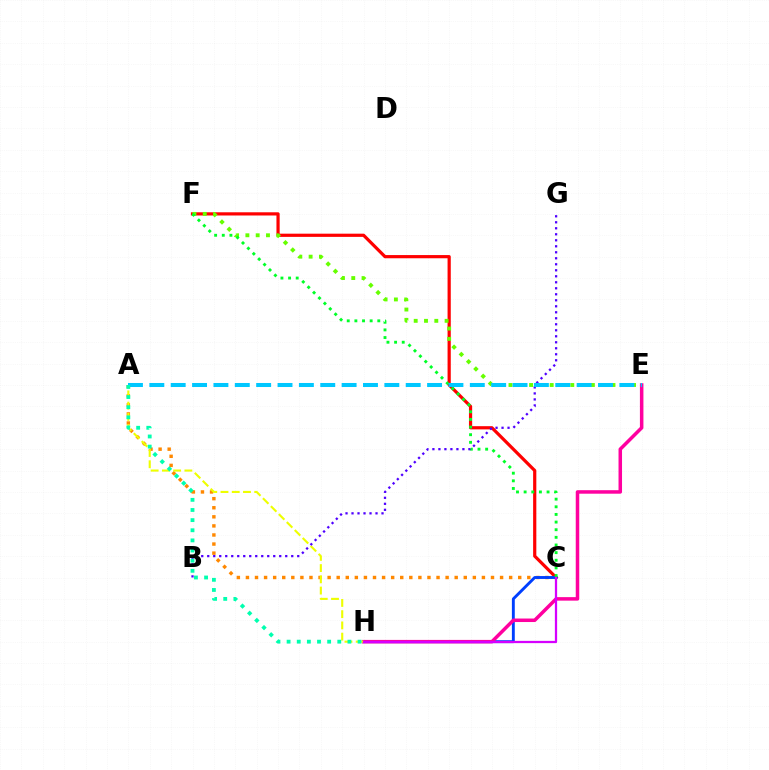{('A', 'C'): [{'color': '#ff8800', 'line_style': 'dotted', 'thickness': 2.47}], ('C', 'F'): [{'color': '#ff0000', 'line_style': 'solid', 'thickness': 2.31}, {'color': '#00ff27', 'line_style': 'dotted', 'thickness': 2.08}], ('C', 'H'): [{'color': '#003fff', 'line_style': 'solid', 'thickness': 2.08}, {'color': '#d600ff', 'line_style': 'solid', 'thickness': 1.63}], ('E', 'H'): [{'color': '#ff00a0', 'line_style': 'solid', 'thickness': 2.53}], ('A', 'H'): [{'color': '#eeff00', 'line_style': 'dashed', 'thickness': 1.53}, {'color': '#00ffaf', 'line_style': 'dotted', 'thickness': 2.75}], ('E', 'F'): [{'color': '#66ff00', 'line_style': 'dotted', 'thickness': 2.8}], ('B', 'G'): [{'color': '#4f00ff', 'line_style': 'dotted', 'thickness': 1.63}], ('A', 'E'): [{'color': '#00c7ff', 'line_style': 'dashed', 'thickness': 2.9}]}